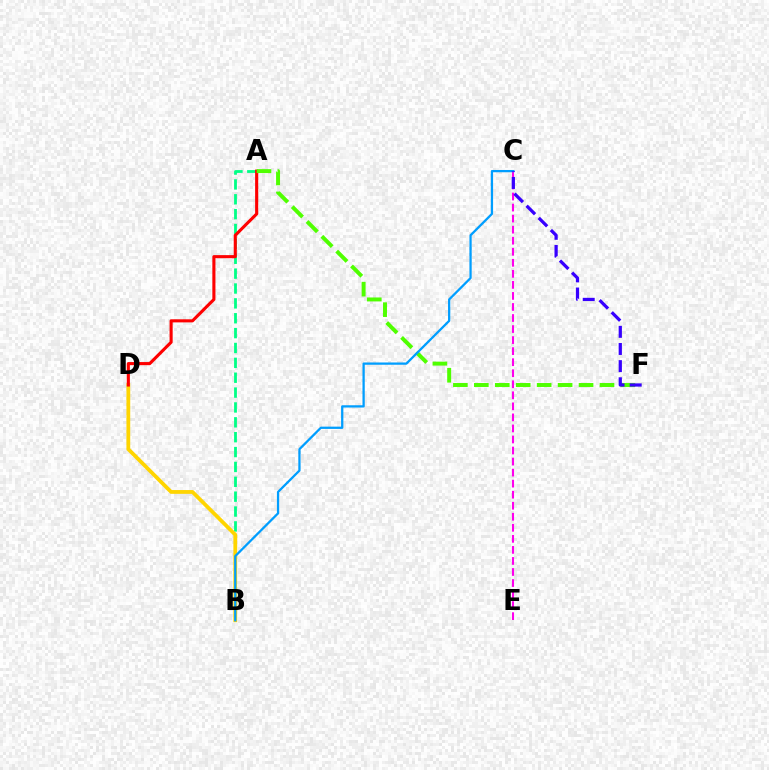{('C', 'E'): [{'color': '#ff00ed', 'line_style': 'dashed', 'thickness': 1.5}], ('A', 'B'): [{'color': '#00ff86', 'line_style': 'dashed', 'thickness': 2.02}], ('B', 'D'): [{'color': '#ffd500', 'line_style': 'solid', 'thickness': 2.73}], ('A', 'D'): [{'color': '#ff0000', 'line_style': 'solid', 'thickness': 2.23}], ('A', 'F'): [{'color': '#4fff00', 'line_style': 'dashed', 'thickness': 2.85}], ('B', 'C'): [{'color': '#009eff', 'line_style': 'solid', 'thickness': 1.63}], ('C', 'F'): [{'color': '#3700ff', 'line_style': 'dashed', 'thickness': 2.33}]}